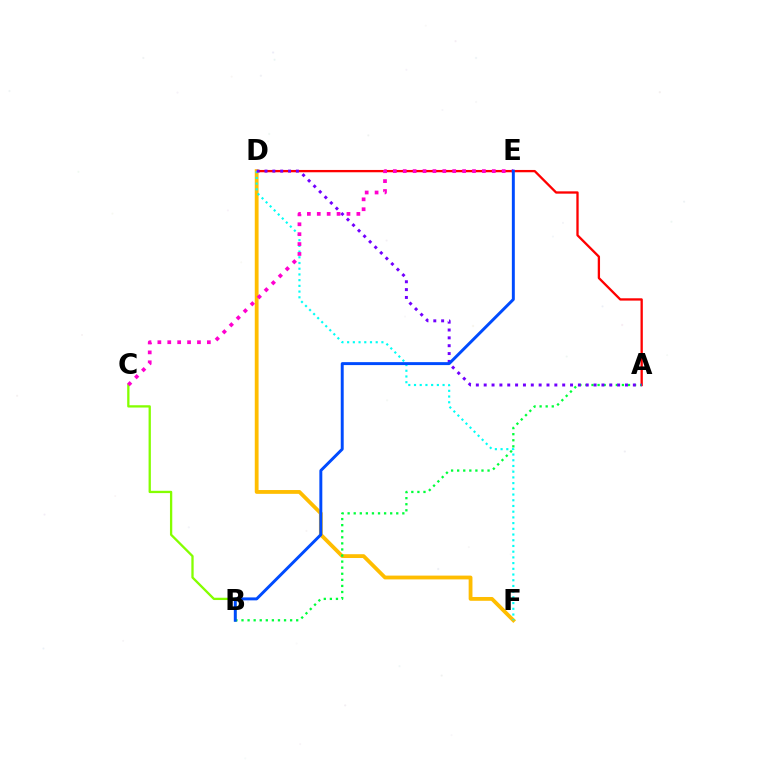{('A', 'D'): [{'color': '#ff0000', 'line_style': 'solid', 'thickness': 1.66}, {'color': '#7200ff', 'line_style': 'dotted', 'thickness': 2.13}], ('D', 'F'): [{'color': '#ffbd00', 'line_style': 'solid', 'thickness': 2.74}, {'color': '#00fff6', 'line_style': 'dotted', 'thickness': 1.55}], ('B', 'C'): [{'color': '#84ff00', 'line_style': 'solid', 'thickness': 1.66}], ('C', 'E'): [{'color': '#ff00cf', 'line_style': 'dotted', 'thickness': 2.69}], ('A', 'B'): [{'color': '#00ff39', 'line_style': 'dotted', 'thickness': 1.65}], ('B', 'E'): [{'color': '#004bff', 'line_style': 'solid', 'thickness': 2.12}]}